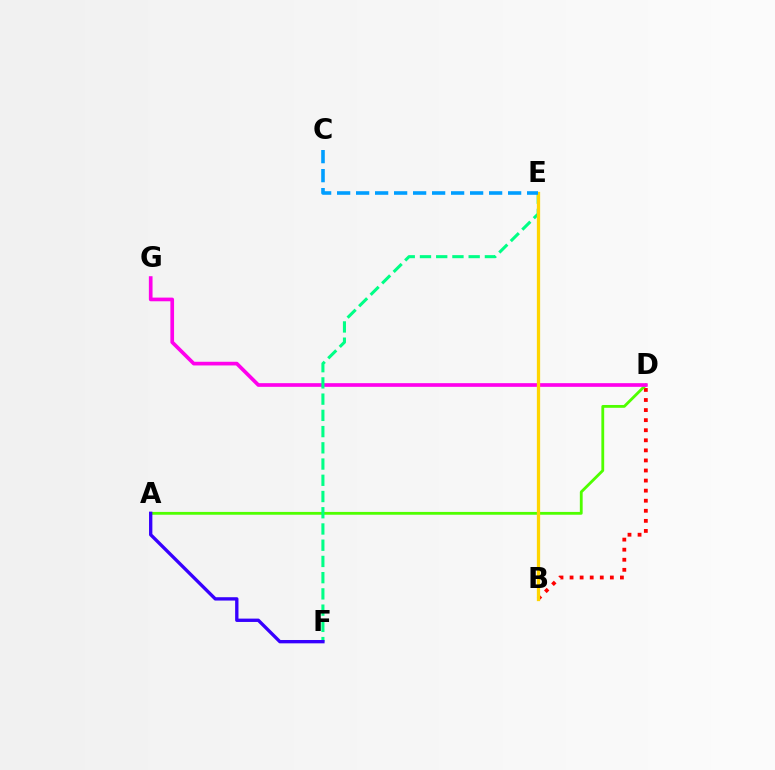{('B', 'D'): [{'color': '#ff0000', 'line_style': 'dotted', 'thickness': 2.74}], ('A', 'D'): [{'color': '#4fff00', 'line_style': 'solid', 'thickness': 2.03}], ('D', 'G'): [{'color': '#ff00ed', 'line_style': 'solid', 'thickness': 2.65}], ('E', 'F'): [{'color': '#00ff86', 'line_style': 'dashed', 'thickness': 2.2}], ('A', 'F'): [{'color': '#3700ff', 'line_style': 'solid', 'thickness': 2.41}], ('B', 'E'): [{'color': '#ffd500', 'line_style': 'solid', 'thickness': 2.36}], ('C', 'E'): [{'color': '#009eff', 'line_style': 'dashed', 'thickness': 2.58}]}